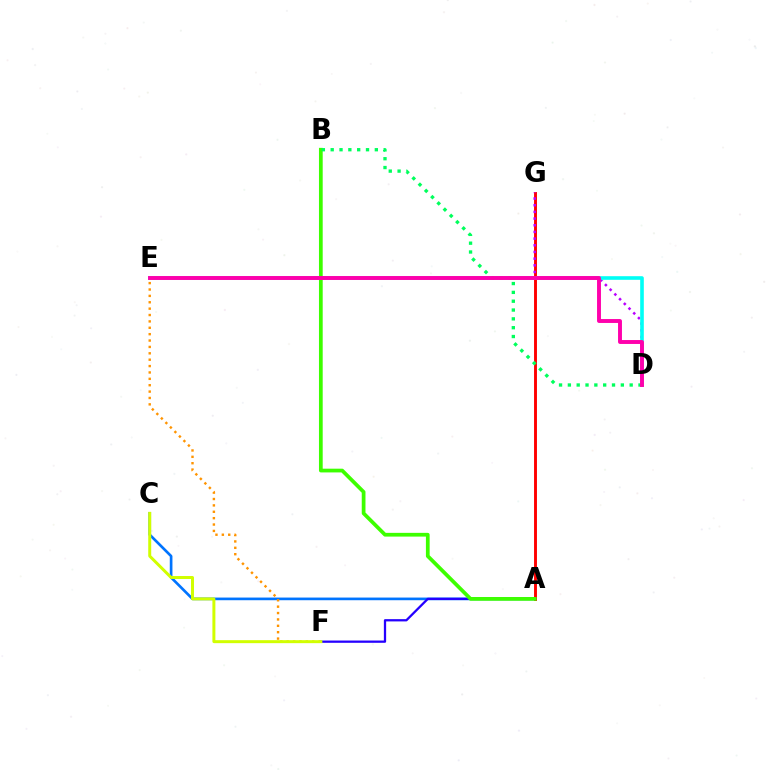{('A', 'C'): [{'color': '#0074ff', 'line_style': 'solid', 'thickness': 1.92}], ('A', 'F'): [{'color': '#2500ff', 'line_style': 'solid', 'thickness': 1.64}], ('A', 'G'): [{'color': '#ff0000', 'line_style': 'solid', 'thickness': 2.09}], ('D', 'G'): [{'color': '#b900ff', 'line_style': 'dotted', 'thickness': 1.81}], ('D', 'E'): [{'color': '#00fff6', 'line_style': 'solid', 'thickness': 2.6}, {'color': '#ff00ac', 'line_style': 'solid', 'thickness': 2.82}], ('E', 'F'): [{'color': '#ff9400', 'line_style': 'dotted', 'thickness': 1.73}], ('A', 'B'): [{'color': '#3dff00', 'line_style': 'solid', 'thickness': 2.69}], ('B', 'D'): [{'color': '#00ff5c', 'line_style': 'dotted', 'thickness': 2.4}], ('C', 'F'): [{'color': '#d1ff00', 'line_style': 'solid', 'thickness': 2.15}]}